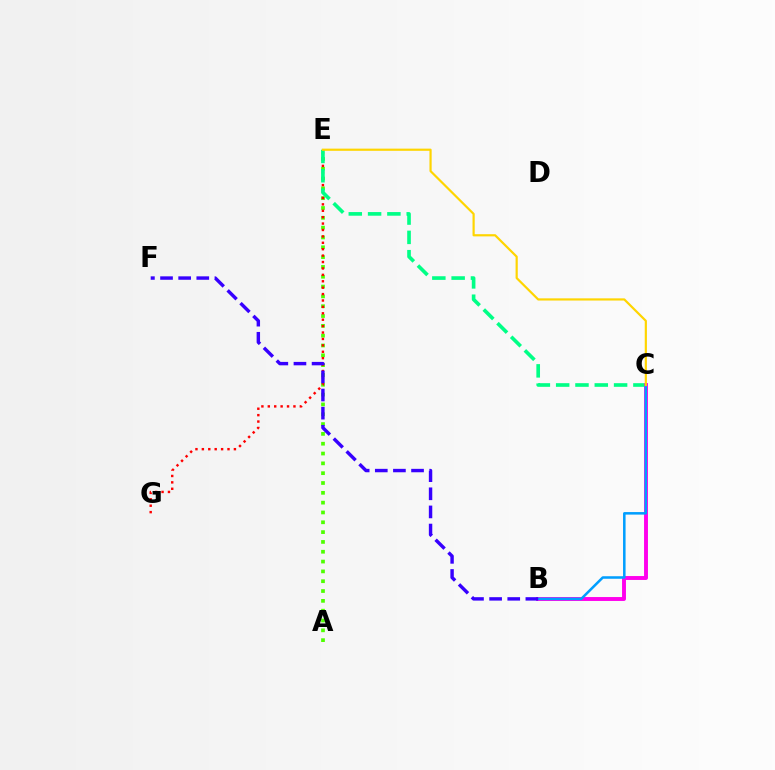{('A', 'E'): [{'color': '#4fff00', 'line_style': 'dotted', 'thickness': 2.67}], ('E', 'G'): [{'color': '#ff0000', 'line_style': 'dotted', 'thickness': 1.74}], ('C', 'E'): [{'color': '#00ff86', 'line_style': 'dashed', 'thickness': 2.62}, {'color': '#ffd500', 'line_style': 'solid', 'thickness': 1.58}], ('B', 'C'): [{'color': '#ff00ed', 'line_style': 'solid', 'thickness': 2.82}, {'color': '#009eff', 'line_style': 'solid', 'thickness': 1.82}], ('B', 'F'): [{'color': '#3700ff', 'line_style': 'dashed', 'thickness': 2.46}]}